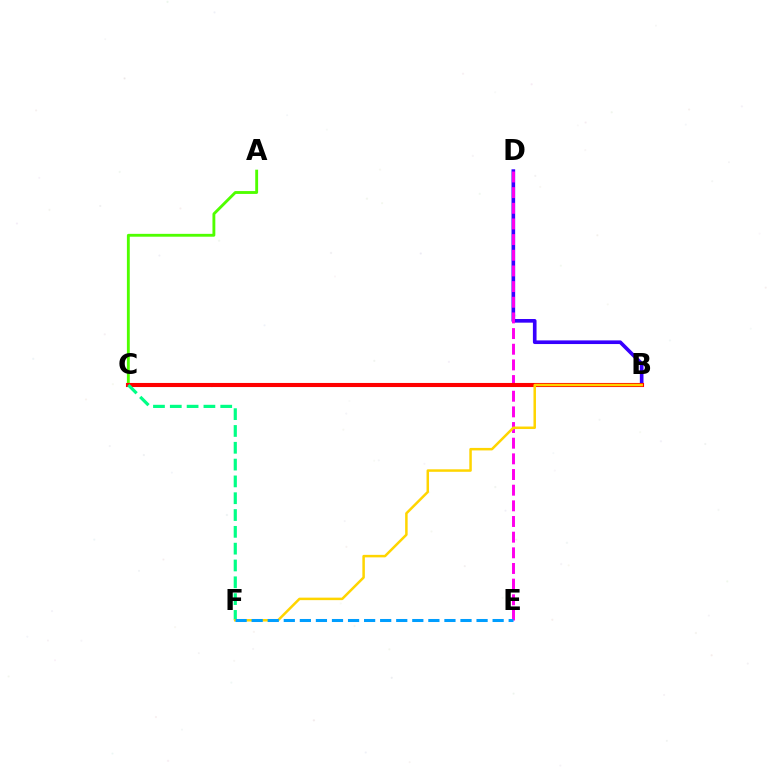{('B', 'D'): [{'color': '#3700ff', 'line_style': 'solid', 'thickness': 2.63}], ('A', 'C'): [{'color': '#4fff00', 'line_style': 'solid', 'thickness': 2.06}], ('D', 'E'): [{'color': '#ff00ed', 'line_style': 'dashed', 'thickness': 2.13}], ('B', 'C'): [{'color': '#ff0000', 'line_style': 'solid', 'thickness': 2.95}], ('C', 'F'): [{'color': '#00ff86', 'line_style': 'dashed', 'thickness': 2.28}], ('B', 'F'): [{'color': '#ffd500', 'line_style': 'solid', 'thickness': 1.8}], ('E', 'F'): [{'color': '#009eff', 'line_style': 'dashed', 'thickness': 2.18}]}